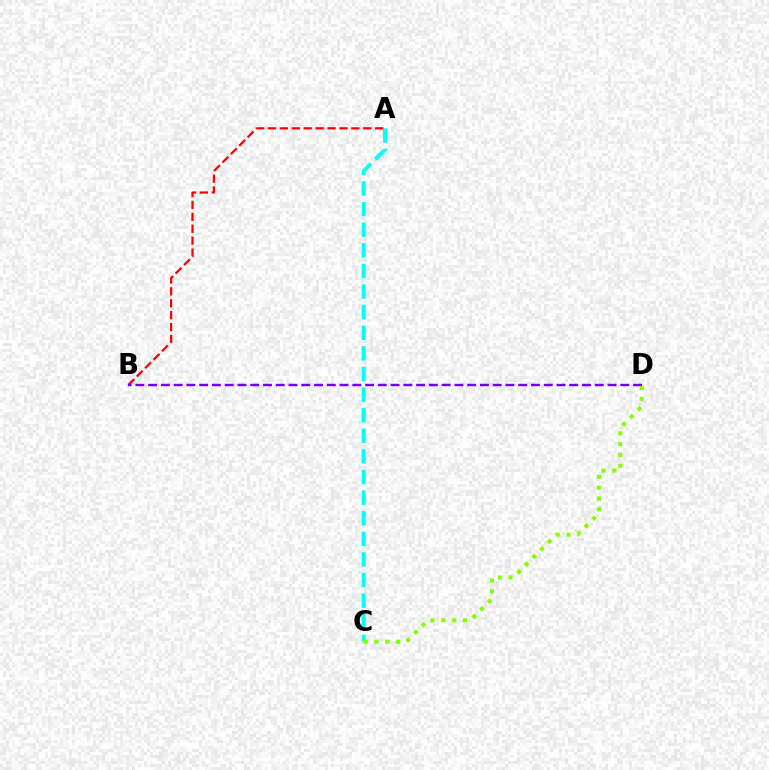{('A', 'C'): [{'color': '#00fff6', 'line_style': 'dashed', 'thickness': 2.8}], ('A', 'B'): [{'color': '#ff0000', 'line_style': 'dashed', 'thickness': 1.62}], ('B', 'D'): [{'color': '#7200ff', 'line_style': 'dashed', 'thickness': 1.73}], ('C', 'D'): [{'color': '#84ff00', 'line_style': 'dotted', 'thickness': 2.94}]}